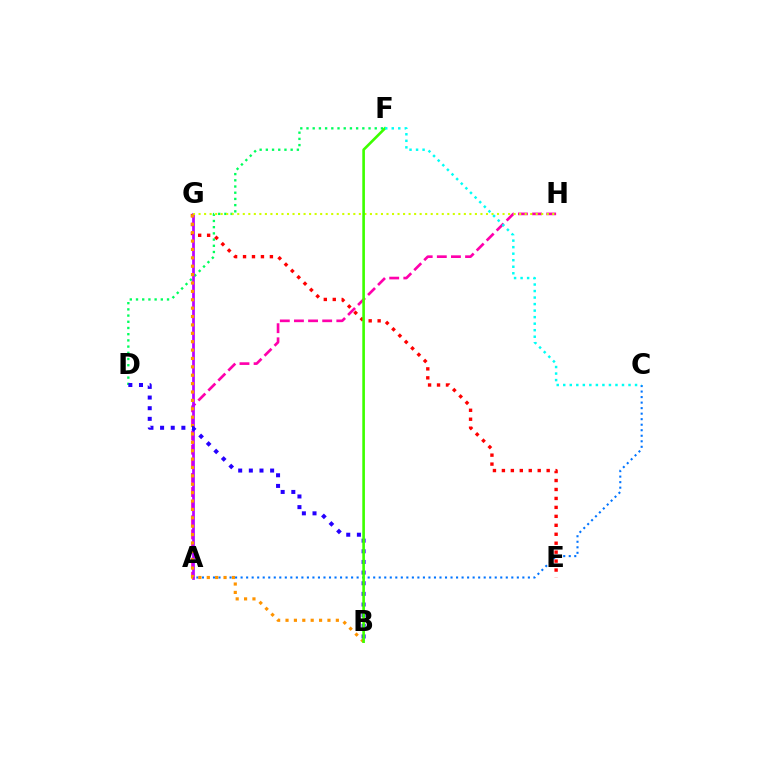{('A', 'C'): [{'color': '#0074ff', 'line_style': 'dotted', 'thickness': 1.5}], ('A', 'H'): [{'color': '#ff00ac', 'line_style': 'dashed', 'thickness': 1.92}], ('D', 'F'): [{'color': '#00ff5c', 'line_style': 'dotted', 'thickness': 1.69}], ('E', 'G'): [{'color': '#ff0000', 'line_style': 'dotted', 'thickness': 2.43}], ('A', 'G'): [{'color': '#b900ff', 'line_style': 'solid', 'thickness': 1.96}], ('G', 'H'): [{'color': '#d1ff00', 'line_style': 'dotted', 'thickness': 1.5}], ('B', 'G'): [{'color': '#ff9400', 'line_style': 'dotted', 'thickness': 2.28}], ('B', 'D'): [{'color': '#2500ff', 'line_style': 'dotted', 'thickness': 2.89}], ('B', 'F'): [{'color': '#3dff00', 'line_style': 'solid', 'thickness': 1.9}], ('C', 'F'): [{'color': '#00fff6', 'line_style': 'dotted', 'thickness': 1.77}]}